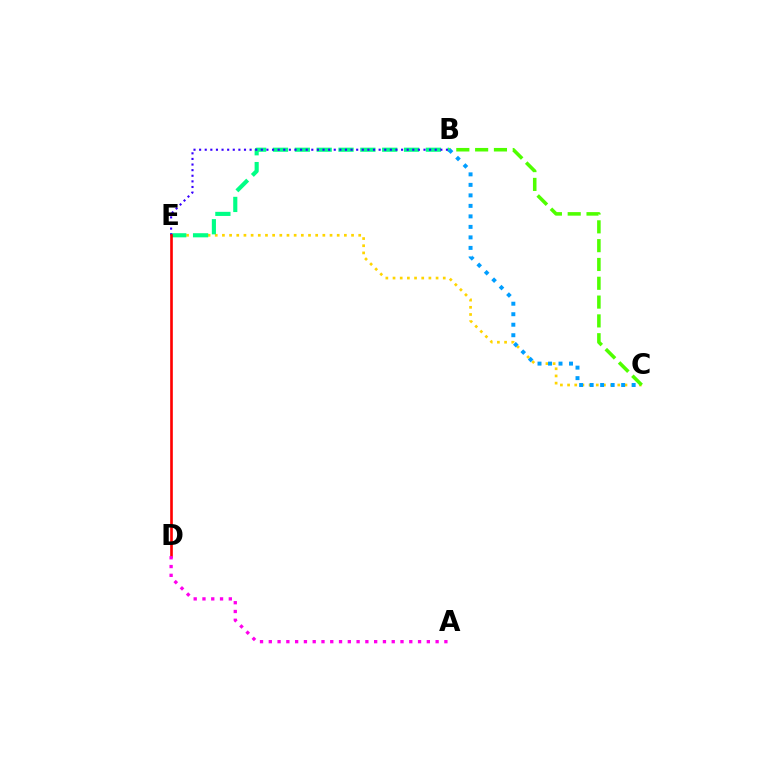{('C', 'E'): [{'color': '#ffd500', 'line_style': 'dotted', 'thickness': 1.95}], ('B', 'E'): [{'color': '#00ff86', 'line_style': 'dashed', 'thickness': 2.97}, {'color': '#3700ff', 'line_style': 'dotted', 'thickness': 1.52}], ('D', 'E'): [{'color': '#ff0000', 'line_style': 'solid', 'thickness': 1.9}], ('B', 'C'): [{'color': '#4fff00', 'line_style': 'dashed', 'thickness': 2.56}, {'color': '#009eff', 'line_style': 'dotted', 'thickness': 2.85}], ('A', 'D'): [{'color': '#ff00ed', 'line_style': 'dotted', 'thickness': 2.39}]}